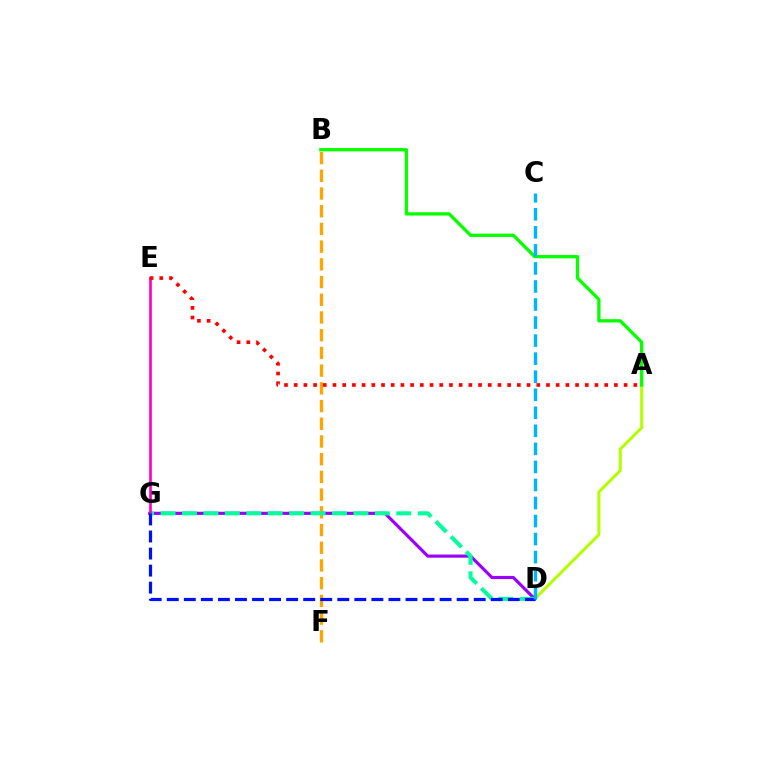{('A', 'D'): [{'color': '#b3ff00', 'line_style': 'solid', 'thickness': 2.18}], ('D', 'G'): [{'color': '#9b00ff', 'line_style': 'solid', 'thickness': 2.27}, {'color': '#00ff9d', 'line_style': 'dashed', 'thickness': 2.91}, {'color': '#0010ff', 'line_style': 'dashed', 'thickness': 2.32}], ('B', 'F'): [{'color': '#ffa500', 'line_style': 'dashed', 'thickness': 2.41}], ('A', 'B'): [{'color': '#08ff00', 'line_style': 'solid', 'thickness': 2.38}], ('E', 'G'): [{'color': '#ff00bd', 'line_style': 'solid', 'thickness': 1.9}], ('A', 'E'): [{'color': '#ff0000', 'line_style': 'dotted', 'thickness': 2.64}], ('C', 'D'): [{'color': '#00b5ff', 'line_style': 'dashed', 'thickness': 2.45}]}